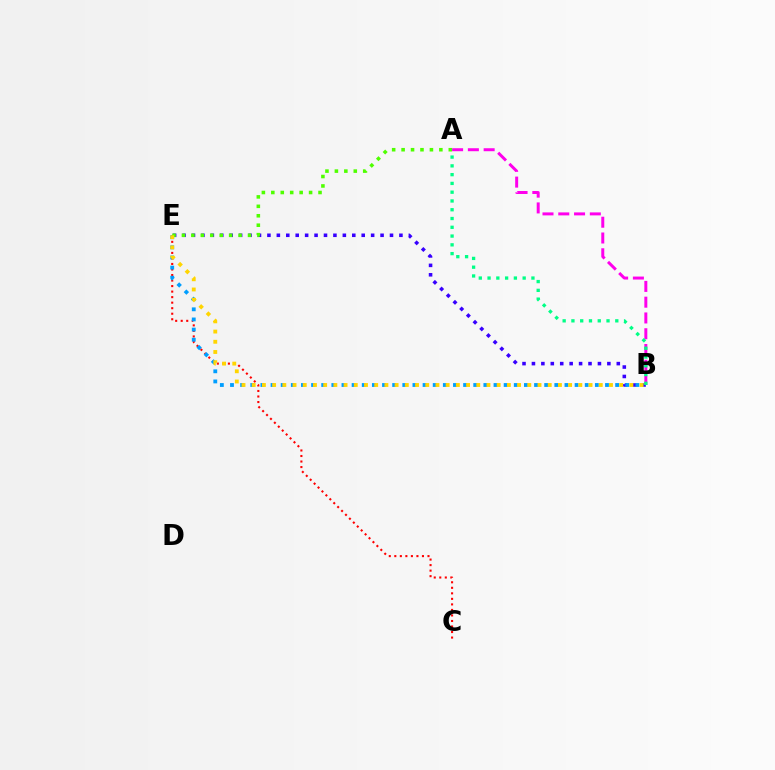{('B', 'E'): [{'color': '#3700ff', 'line_style': 'dotted', 'thickness': 2.56}, {'color': '#009eff', 'line_style': 'dotted', 'thickness': 2.75}, {'color': '#ffd500', 'line_style': 'dotted', 'thickness': 2.77}], ('C', 'E'): [{'color': '#ff0000', 'line_style': 'dotted', 'thickness': 1.5}], ('A', 'E'): [{'color': '#4fff00', 'line_style': 'dotted', 'thickness': 2.56}], ('A', 'B'): [{'color': '#ff00ed', 'line_style': 'dashed', 'thickness': 2.14}, {'color': '#00ff86', 'line_style': 'dotted', 'thickness': 2.38}]}